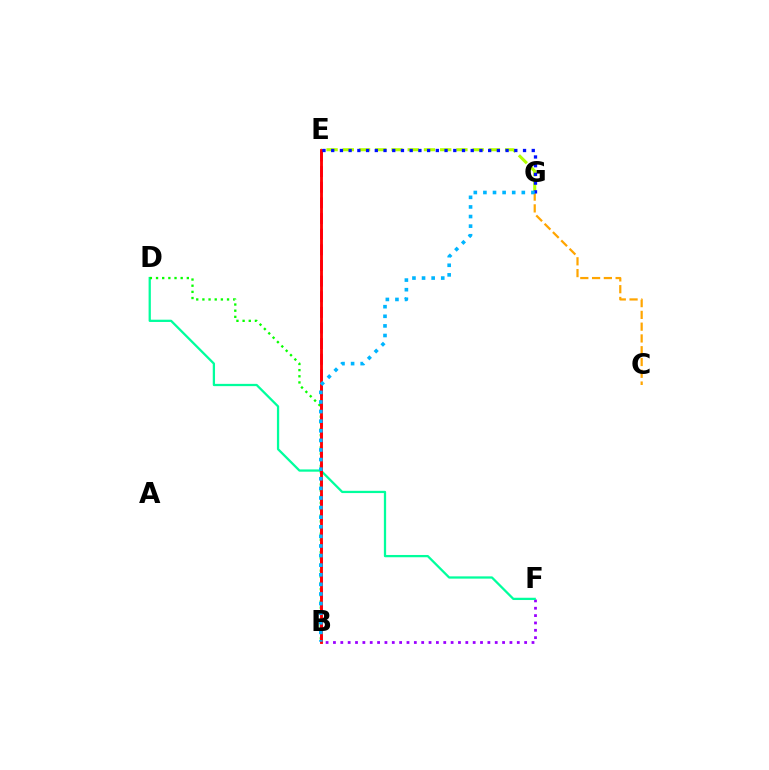{('E', 'G'): [{'color': '#b3ff00', 'line_style': 'dashed', 'thickness': 2.2}, {'color': '#0010ff', 'line_style': 'dotted', 'thickness': 2.37}], ('B', 'F'): [{'color': '#9b00ff', 'line_style': 'dotted', 'thickness': 2.0}], ('D', 'F'): [{'color': '#00ff9d', 'line_style': 'solid', 'thickness': 1.63}], ('B', 'D'): [{'color': '#08ff00', 'line_style': 'dotted', 'thickness': 1.67}], ('B', 'E'): [{'color': '#ff00bd', 'line_style': 'dashed', 'thickness': 2.12}, {'color': '#ff0000', 'line_style': 'solid', 'thickness': 2.05}], ('C', 'G'): [{'color': '#ffa500', 'line_style': 'dashed', 'thickness': 1.6}], ('B', 'G'): [{'color': '#00b5ff', 'line_style': 'dotted', 'thickness': 2.61}]}